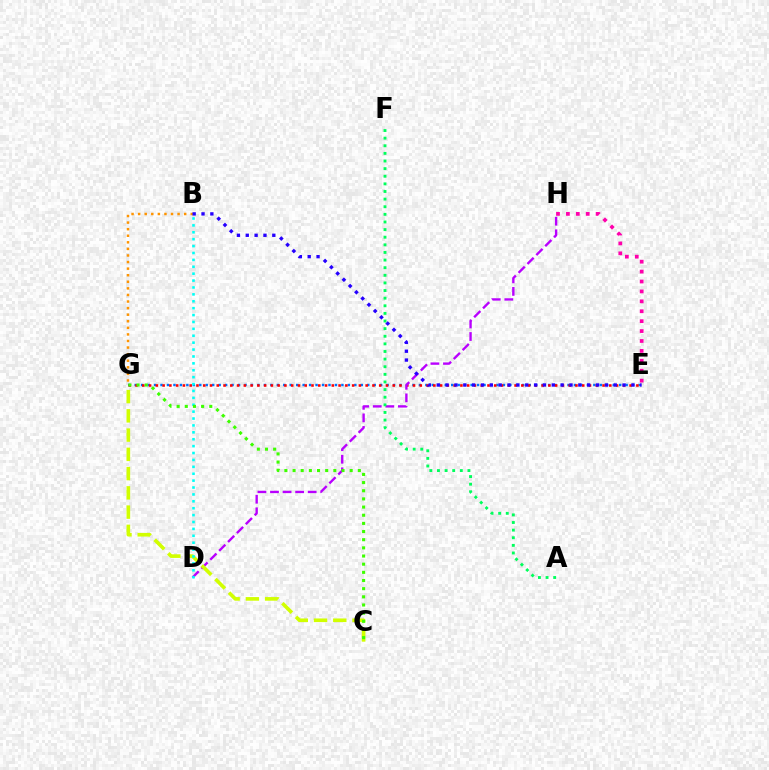{('B', 'G'): [{'color': '#ff9400', 'line_style': 'dotted', 'thickness': 1.79}], ('E', 'G'): [{'color': '#0074ff', 'line_style': 'dotted', 'thickness': 1.76}, {'color': '#ff0000', 'line_style': 'dotted', 'thickness': 1.84}], ('D', 'H'): [{'color': '#b900ff', 'line_style': 'dashed', 'thickness': 1.71}], ('B', 'E'): [{'color': '#2500ff', 'line_style': 'dotted', 'thickness': 2.4}], ('C', 'G'): [{'color': '#d1ff00', 'line_style': 'dashed', 'thickness': 2.62}, {'color': '#3dff00', 'line_style': 'dotted', 'thickness': 2.22}], ('A', 'F'): [{'color': '#00ff5c', 'line_style': 'dotted', 'thickness': 2.07}], ('B', 'D'): [{'color': '#00fff6', 'line_style': 'dotted', 'thickness': 1.87}], ('E', 'H'): [{'color': '#ff00ac', 'line_style': 'dotted', 'thickness': 2.69}]}